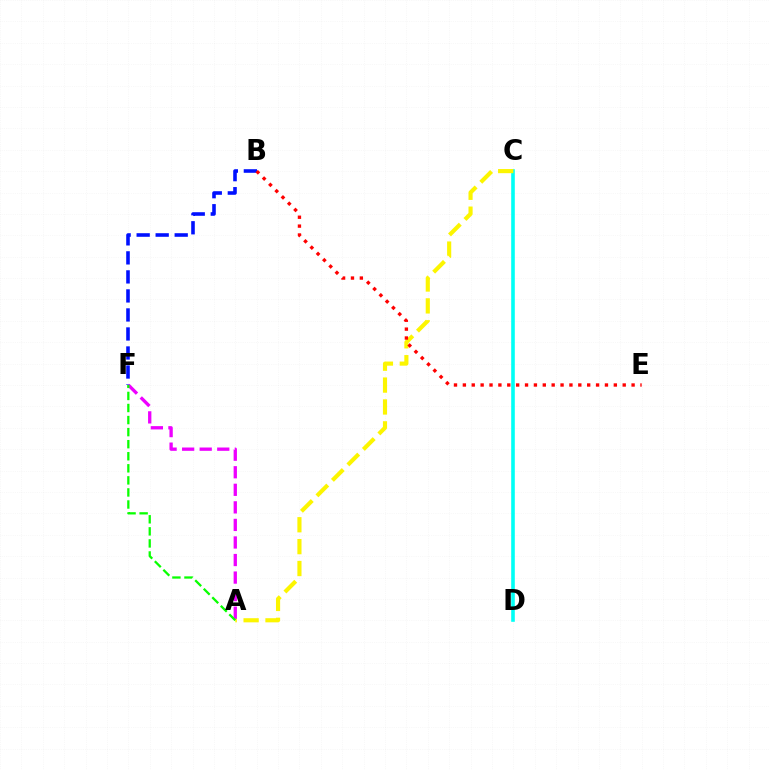{('C', 'D'): [{'color': '#00fff6', 'line_style': 'solid', 'thickness': 2.6}], ('A', 'C'): [{'color': '#fcf500', 'line_style': 'dashed', 'thickness': 2.97}], ('B', 'F'): [{'color': '#0010ff', 'line_style': 'dashed', 'thickness': 2.58}], ('A', 'F'): [{'color': '#ee00ff', 'line_style': 'dashed', 'thickness': 2.38}, {'color': '#08ff00', 'line_style': 'dashed', 'thickness': 1.64}], ('B', 'E'): [{'color': '#ff0000', 'line_style': 'dotted', 'thickness': 2.41}]}